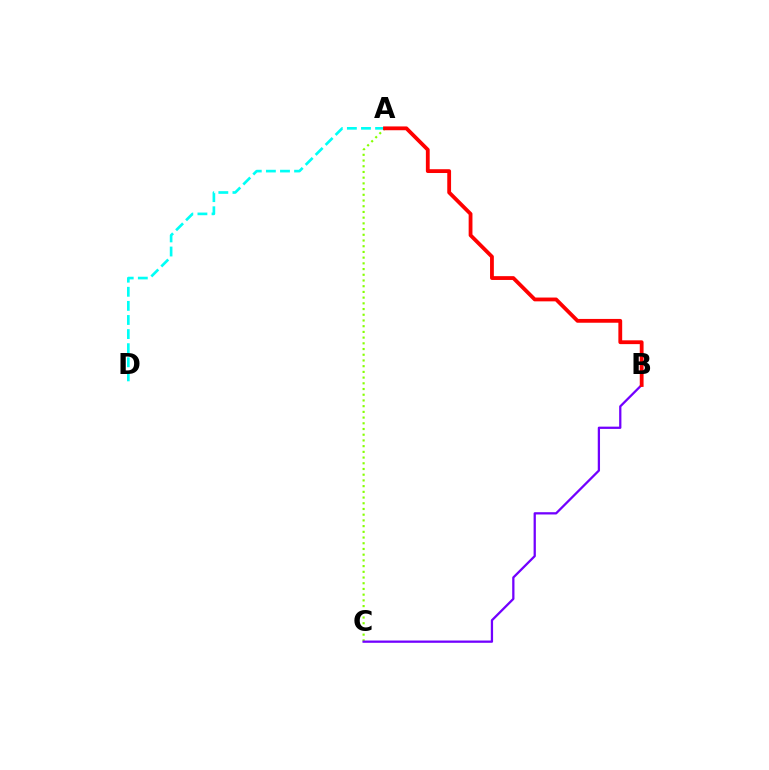{('A', 'C'): [{'color': '#84ff00', 'line_style': 'dotted', 'thickness': 1.55}], ('A', 'D'): [{'color': '#00fff6', 'line_style': 'dashed', 'thickness': 1.92}], ('B', 'C'): [{'color': '#7200ff', 'line_style': 'solid', 'thickness': 1.63}], ('A', 'B'): [{'color': '#ff0000', 'line_style': 'solid', 'thickness': 2.74}]}